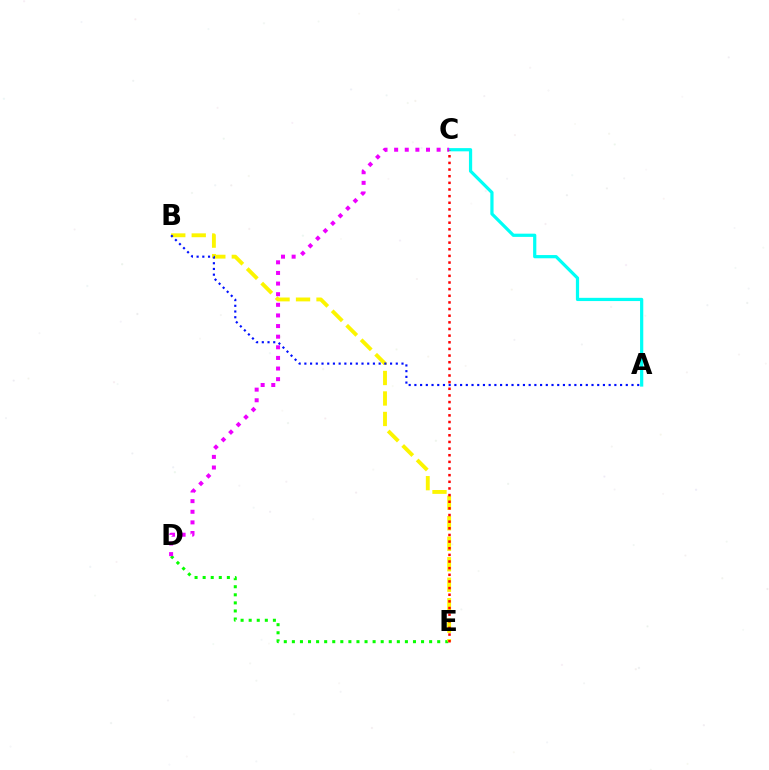{('D', 'E'): [{'color': '#08ff00', 'line_style': 'dotted', 'thickness': 2.19}], ('B', 'E'): [{'color': '#fcf500', 'line_style': 'dashed', 'thickness': 2.78}], ('A', 'C'): [{'color': '#00fff6', 'line_style': 'solid', 'thickness': 2.32}], ('C', 'D'): [{'color': '#ee00ff', 'line_style': 'dotted', 'thickness': 2.89}], ('C', 'E'): [{'color': '#ff0000', 'line_style': 'dotted', 'thickness': 1.81}], ('A', 'B'): [{'color': '#0010ff', 'line_style': 'dotted', 'thickness': 1.55}]}